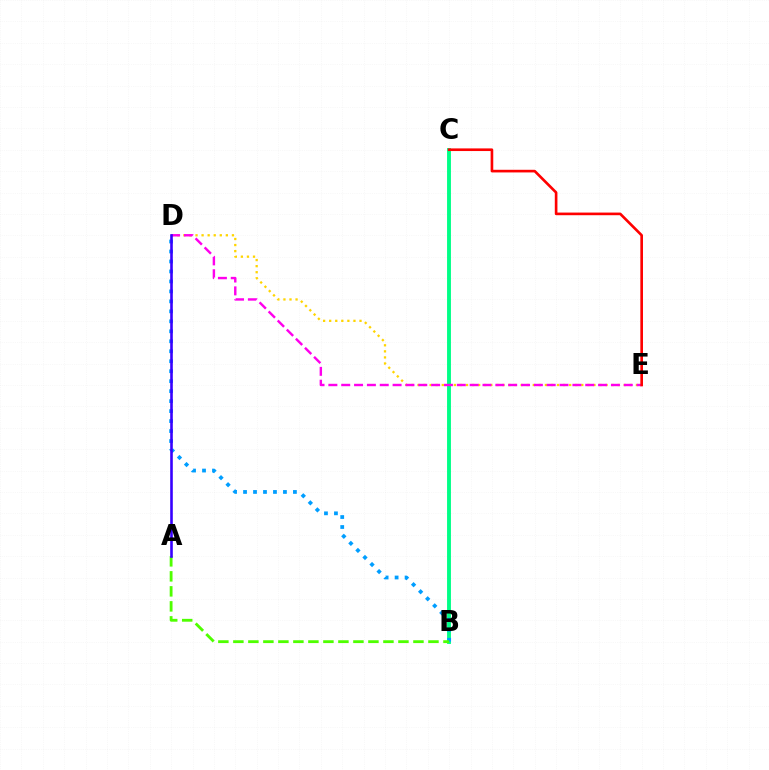{('D', 'E'): [{'color': '#ffd500', 'line_style': 'dotted', 'thickness': 1.65}, {'color': '#ff00ed', 'line_style': 'dashed', 'thickness': 1.74}], ('B', 'C'): [{'color': '#00ff86', 'line_style': 'solid', 'thickness': 2.8}], ('C', 'E'): [{'color': '#ff0000', 'line_style': 'solid', 'thickness': 1.9}], ('B', 'D'): [{'color': '#009eff', 'line_style': 'dotted', 'thickness': 2.71}], ('A', 'B'): [{'color': '#4fff00', 'line_style': 'dashed', 'thickness': 2.04}], ('A', 'D'): [{'color': '#3700ff', 'line_style': 'solid', 'thickness': 1.87}]}